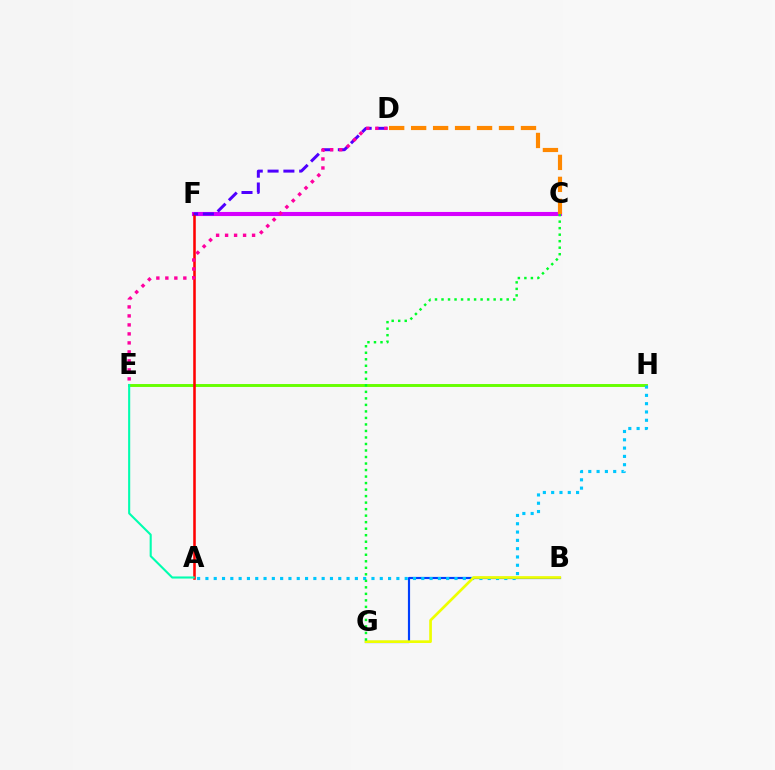{('E', 'H'): [{'color': '#66ff00', 'line_style': 'solid', 'thickness': 2.1}], ('B', 'G'): [{'color': '#003fff', 'line_style': 'solid', 'thickness': 1.56}, {'color': '#eeff00', 'line_style': 'solid', 'thickness': 1.93}], ('A', 'H'): [{'color': '#00c7ff', 'line_style': 'dotted', 'thickness': 2.26}], ('C', 'F'): [{'color': '#d600ff', 'line_style': 'solid', 'thickness': 2.95}], ('A', 'F'): [{'color': '#ff0000', 'line_style': 'solid', 'thickness': 1.84}], ('D', 'F'): [{'color': '#4f00ff', 'line_style': 'dashed', 'thickness': 2.15}], ('D', 'E'): [{'color': '#ff00a0', 'line_style': 'dotted', 'thickness': 2.44}], ('A', 'E'): [{'color': '#00ffaf', 'line_style': 'solid', 'thickness': 1.51}], ('C', 'G'): [{'color': '#00ff27', 'line_style': 'dotted', 'thickness': 1.77}], ('C', 'D'): [{'color': '#ff8800', 'line_style': 'dashed', 'thickness': 2.98}]}